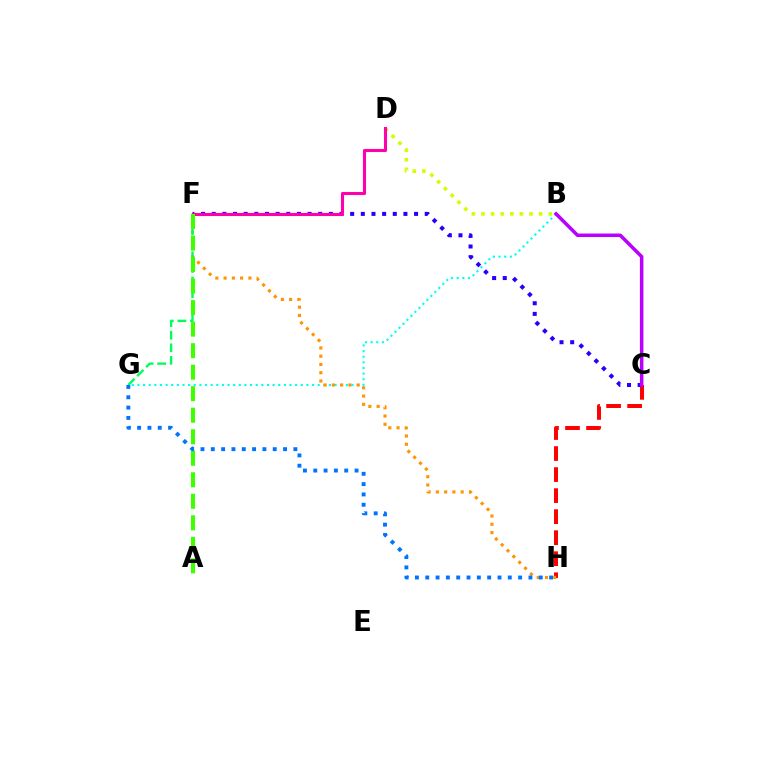{('C', 'H'): [{'color': '#ff0000', 'line_style': 'dashed', 'thickness': 2.86}], ('B', 'G'): [{'color': '#00fff6', 'line_style': 'dotted', 'thickness': 1.53}], ('C', 'F'): [{'color': '#2500ff', 'line_style': 'dotted', 'thickness': 2.89}], ('B', 'D'): [{'color': '#d1ff00', 'line_style': 'dotted', 'thickness': 2.61}], ('F', 'H'): [{'color': '#ff9400', 'line_style': 'dotted', 'thickness': 2.25}], ('F', 'G'): [{'color': '#00ff5c', 'line_style': 'dashed', 'thickness': 1.71}], ('D', 'F'): [{'color': '#ff00ac', 'line_style': 'solid', 'thickness': 2.21}], ('A', 'F'): [{'color': '#3dff00', 'line_style': 'dashed', 'thickness': 2.92}], ('B', 'C'): [{'color': '#b900ff', 'line_style': 'solid', 'thickness': 2.53}], ('G', 'H'): [{'color': '#0074ff', 'line_style': 'dotted', 'thickness': 2.8}]}